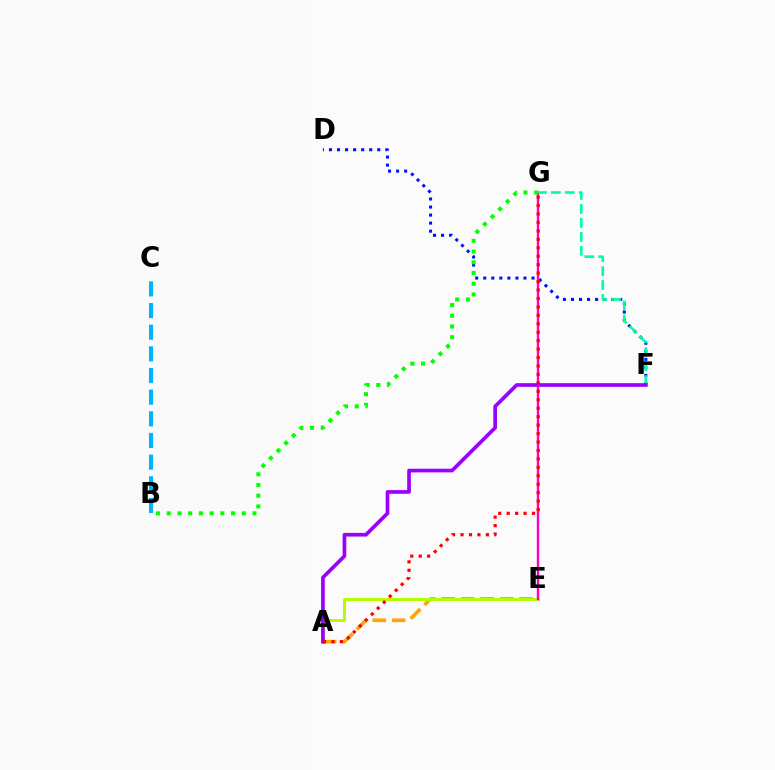{('D', 'F'): [{'color': '#0010ff', 'line_style': 'dotted', 'thickness': 2.19}], ('A', 'E'): [{'color': '#ffa500', 'line_style': 'dashed', 'thickness': 2.64}, {'color': '#b3ff00', 'line_style': 'solid', 'thickness': 2.13}], ('B', 'C'): [{'color': '#00b5ff', 'line_style': 'dashed', 'thickness': 2.94}], ('E', 'G'): [{'color': '#ff00bd', 'line_style': 'solid', 'thickness': 1.71}], ('B', 'G'): [{'color': '#08ff00', 'line_style': 'dotted', 'thickness': 2.91}], ('F', 'G'): [{'color': '#00ff9d', 'line_style': 'dashed', 'thickness': 1.9}], ('A', 'F'): [{'color': '#9b00ff', 'line_style': 'solid', 'thickness': 2.65}], ('A', 'G'): [{'color': '#ff0000', 'line_style': 'dotted', 'thickness': 2.29}]}